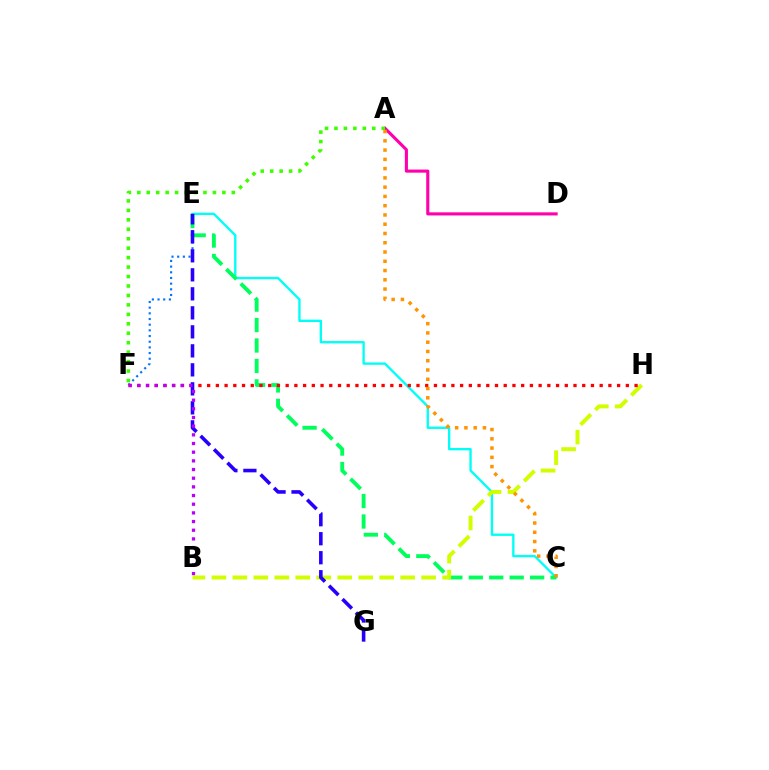{('C', 'E'): [{'color': '#00fff6', 'line_style': 'solid', 'thickness': 1.7}, {'color': '#00ff5c', 'line_style': 'dashed', 'thickness': 2.78}], ('E', 'F'): [{'color': '#0074ff', 'line_style': 'dotted', 'thickness': 1.54}], ('A', 'D'): [{'color': '#ff00ac', 'line_style': 'solid', 'thickness': 2.23}], ('A', 'F'): [{'color': '#3dff00', 'line_style': 'dotted', 'thickness': 2.57}], ('B', 'H'): [{'color': '#d1ff00', 'line_style': 'dashed', 'thickness': 2.85}], ('F', 'H'): [{'color': '#ff0000', 'line_style': 'dotted', 'thickness': 2.37}], ('E', 'G'): [{'color': '#2500ff', 'line_style': 'dashed', 'thickness': 2.58}], ('A', 'C'): [{'color': '#ff9400', 'line_style': 'dotted', 'thickness': 2.52}], ('B', 'F'): [{'color': '#b900ff', 'line_style': 'dotted', 'thickness': 2.36}]}